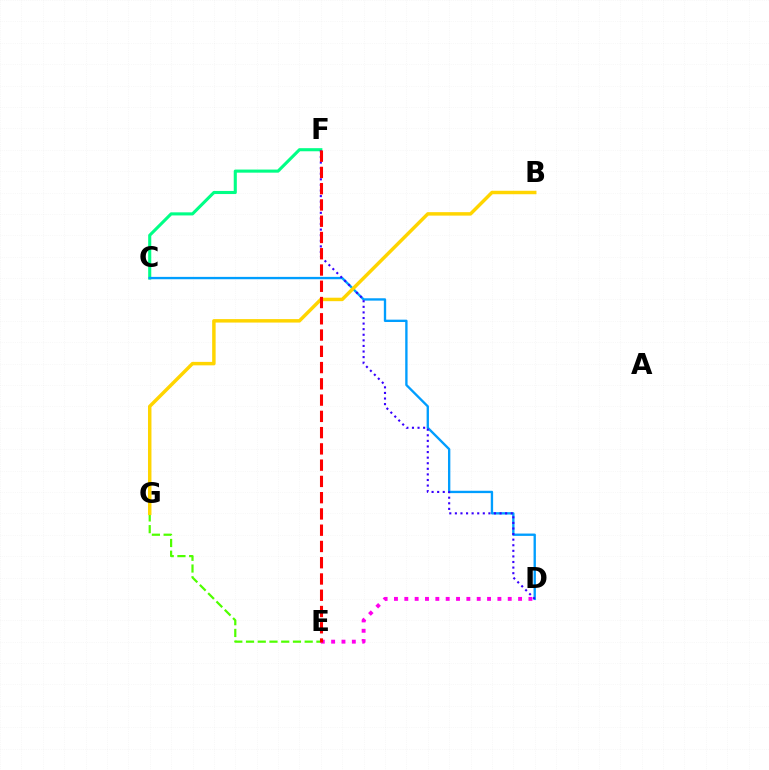{('C', 'F'): [{'color': '#00ff86', 'line_style': 'solid', 'thickness': 2.23}], ('C', 'D'): [{'color': '#009eff', 'line_style': 'solid', 'thickness': 1.69}], ('E', 'G'): [{'color': '#4fff00', 'line_style': 'dashed', 'thickness': 1.59}], ('D', 'F'): [{'color': '#3700ff', 'line_style': 'dotted', 'thickness': 1.52}], ('B', 'G'): [{'color': '#ffd500', 'line_style': 'solid', 'thickness': 2.49}], ('D', 'E'): [{'color': '#ff00ed', 'line_style': 'dotted', 'thickness': 2.81}], ('E', 'F'): [{'color': '#ff0000', 'line_style': 'dashed', 'thickness': 2.21}]}